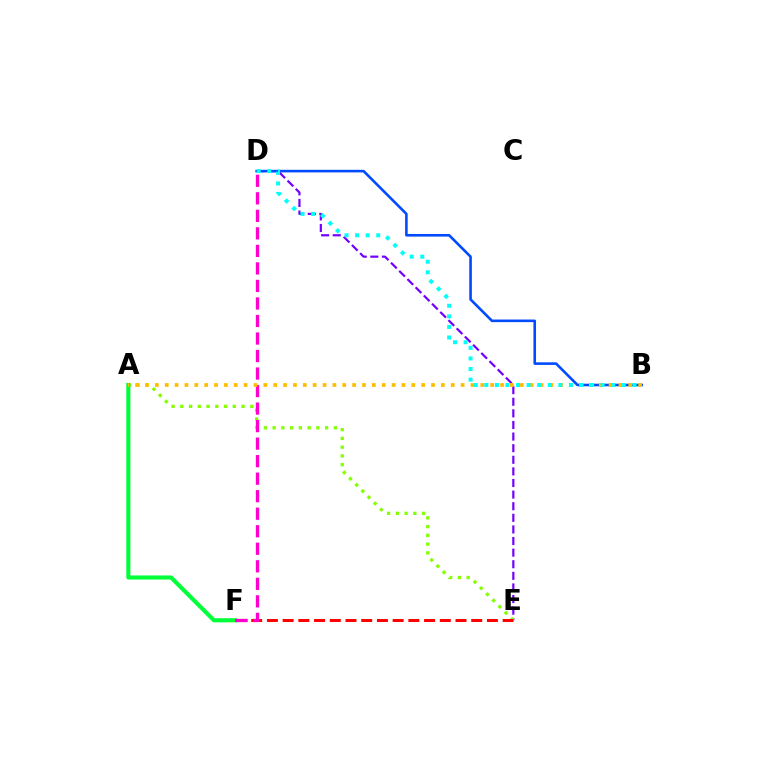{('D', 'E'): [{'color': '#7200ff', 'line_style': 'dashed', 'thickness': 1.58}], ('A', 'E'): [{'color': '#84ff00', 'line_style': 'dotted', 'thickness': 2.38}], ('A', 'F'): [{'color': '#00ff39', 'line_style': 'solid', 'thickness': 2.95}], ('E', 'F'): [{'color': '#ff0000', 'line_style': 'dashed', 'thickness': 2.13}], ('D', 'F'): [{'color': '#ff00cf', 'line_style': 'dashed', 'thickness': 2.38}], ('B', 'D'): [{'color': '#004bff', 'line_style': 'solid', 'thickness': 1.88}, {'color': '#00fff6', 'line_style': 'dotted', 'thickness': 2.87}], ('A', 'B'): [{'color': '#ffbd00', 'line_style': 'dotted', 'thickness': 2.68}]}